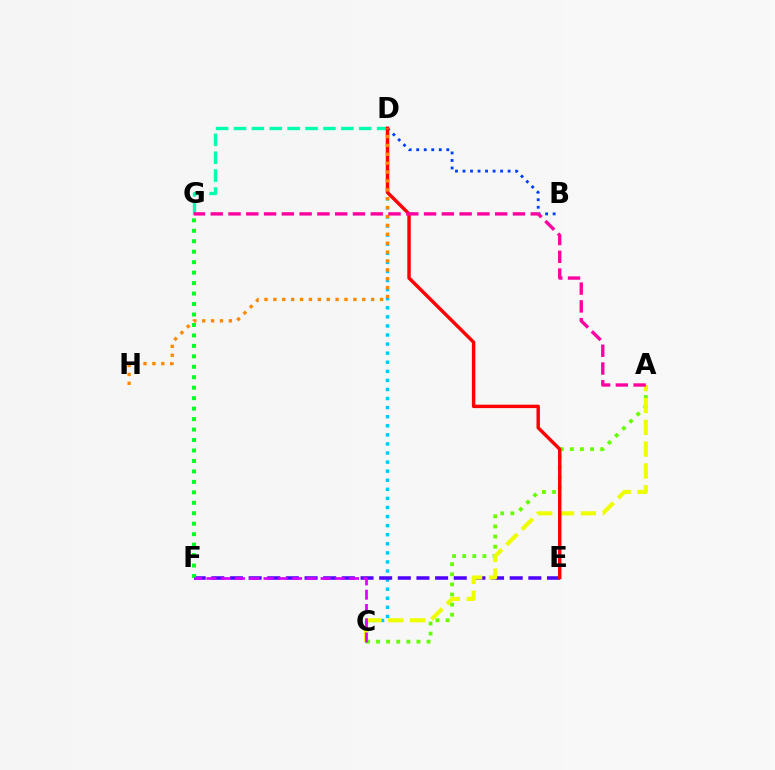{('B', 'D'): [{'color': '#003fff', 'line_style': 'dotted', 'thickness': 2.04}], ('D', 'G'): [{'color': '#00ffaf', 'line_style': 'dashed', 'thickness': 2.43}], ('C', 'D'): [{'color': '#00c7ff', 'line_style': 'dotted', 'thickness': 2.47}], ('E', 'F'): [{'color': '#4f00ff', 'line_style': 'dashed', 'thickness': 2.53}], ('A', 'C'): [{'color': '#66ff00', 'line_style': 'dotted', 'thickness': 2.74}, {'color': '#eeff00', 'line_style': 'dashed', 'thickness': 2.96}], ('D', 'E'): [{'color': '#ff0000', 'line_style': 'solid', 'thickness': 2.47}], ('D', 'H'): [{'color': '#ff8800', 'line_style': 'dotted', 'thickness': 2.42}], ('F', 'G'): [{'color': '#00ff27', 'line_style': 'dotted', 'thickness': 2.84}], ('C', 'F'): [{'color': '#d600ff', 'line_style': 'dashed', 'thickness': 1.94}], ('A', 'G'): [{'color': '#ff00a0', 'line_style': 'dashed', 'thickness': 2.41}]}